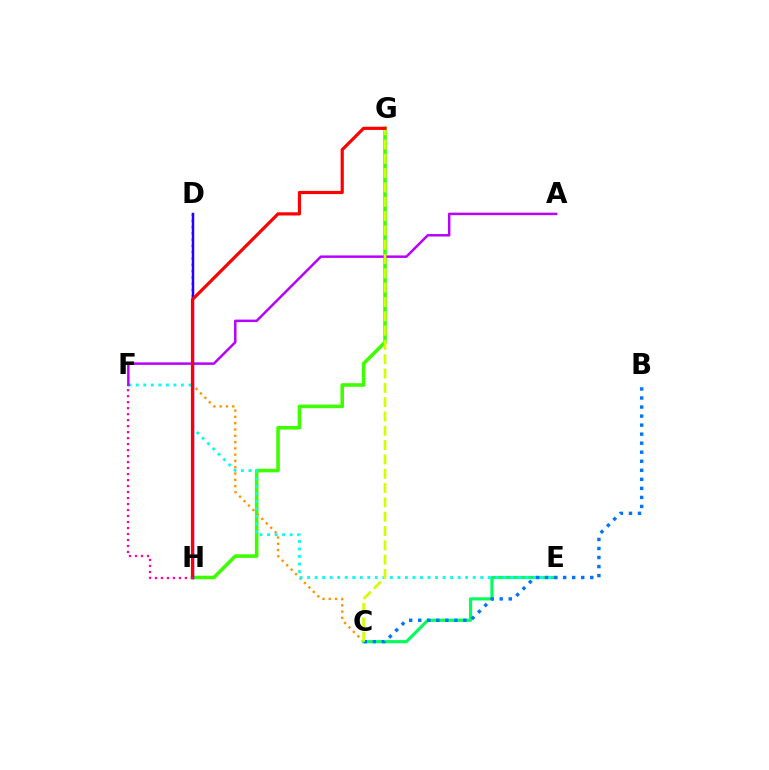{('G', 'H'): [{'color': '#3dff00', 'line_style': 'solid', 'thickness': 2.57}, {'color': '#ff0000', 'line_style': 'solid', 'thickness': 2.29}], ('C', 'D'): [{'color': '#ff9400', 'line_style': 'dotted', 'thickness': 1.71}], ('C', 'E'): [{'color': '#00ff5c', 'line_style': 'solid', 'thickness': 2.26}], ('E', 'F'): [{'color': '#00fff6', 'line_style': 'dotted', 'thickness': 2.05}], ('A', 'F'): [{'color': '#b900ff', 'line_style': 'solid', 'thickness': 1.79}], ('B', 'C'): [{'color': '#0074ff', 'line_style': 'dotted', 'thickness': 2.46}], ('D', 'H'): [{'color': '#2500ff', 'line_style': 'solid', 'thickness': 1.8}], ('C', 'G'): [{'color': '#d1ff00', 'line_style': 'dashed', 'thickness': 1.94}], ('F', 'H'): [{'color': '#ff00ac', 'line_style': 'dotted', 'thickness': 1.63}]}